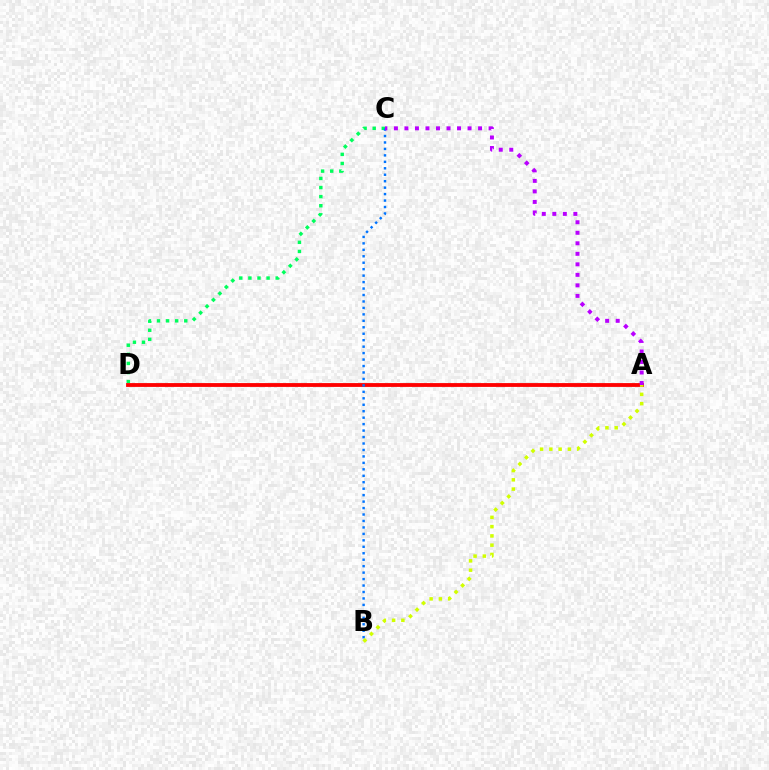{('C', 'D'): [{'color': '#00ff5c', 'line_style': 'dotted', 'thickness': 2.47}], ('A', 'D'): [{'color': '#ff0000', 'line_style': 'solid', 'thickness': 2.75}], ('B', 'C'): [{'color': '#0074ff', 'line_style': 'dotted', 'thickness': 1.75}], ('A', 'C'): [{'color': '#b900ff', 'line_style': 'dotted', 'thickness': 2.86}], ('A', 'B'): [{'color': '#d1ff00', 'line_style': 'dotted', 'thickness': 2.52}]}